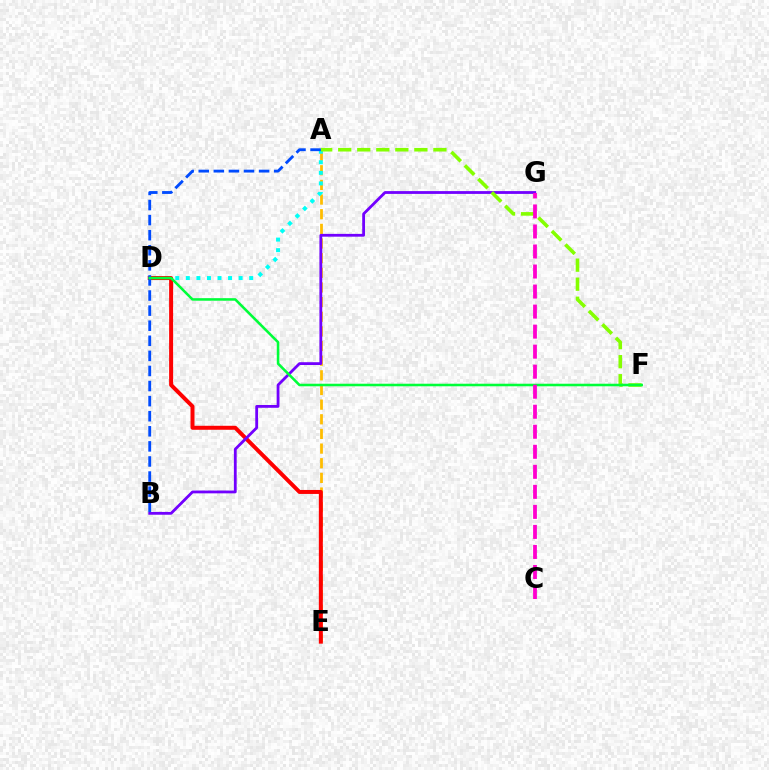{('A', 'E'): [{'color': '#ffbd00', 'line_style': 'dashed', 'thickness': 1.99}], ('A', 'D'): [{'color': '#00fff6', 'line_style': 'dotted', 'thickness': 2.87}], ('D', 'E'): [{'color': '#ff0000', 'line_style': 'solid', 'thickness': 2.87}], ('B', 'G'): [{'color': '#7200ff', 'line_style': 'solid', 'thickness': 2.02}], ('A', 'F'): [{'color': '#84ff00', 'line_style': 'dashed', 'thickness': 2.59}], ('A', 'B'): [{'color': '#004bff', 'line_style': 'dashed', 'thickness': 2.05}], ('D', 'F'): [{'color': '#00ff39', 'line_style': 'solid', 'thickness': 1.84}], ('C', 'G'): [{'color': '#ff00cf', 'line_style': 'dashed', 'thickness': 2.72}]}